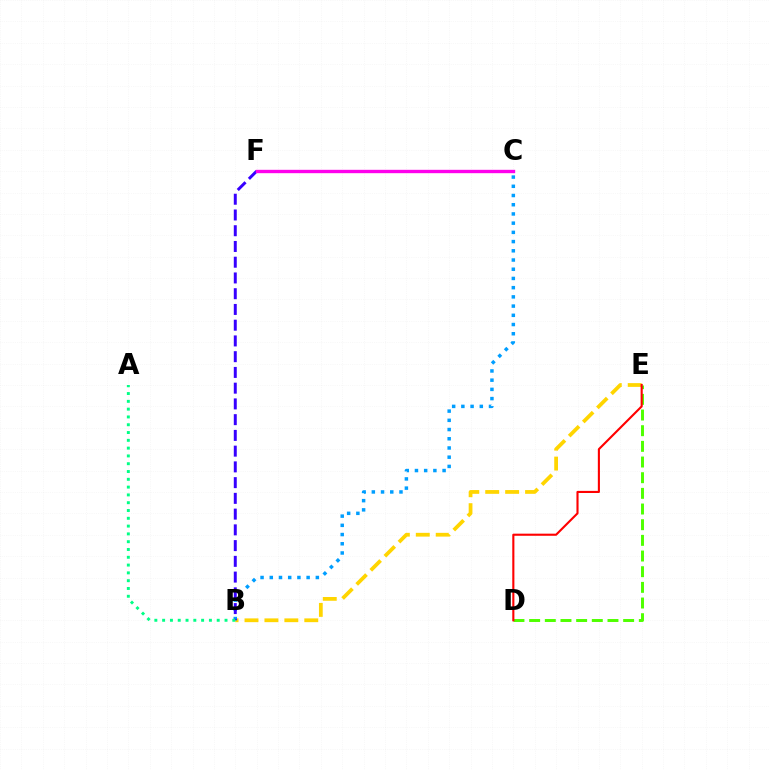{('B', 'E'): [{'color': '#ffd500', 'line_style': 'dashed', 'thickness': 2.71}], ('D', 'E'): [{'color': '#4fff00', 'line_style': 'dashed', 'thickness': 2.13}, {'color': '#ff0000', 'line_style': 'solid', 'thickness': 1.52}], ('B', 'C'): [{'color': '#009eff', 'line_style': 'dotted', 'thickness': 2.5}], ('B', 'F'): [{'color': '#3700ff', 'line_style': 'dashed', 'thickness': 2.14}], ('C', 'F'): [{'color': '#ff00ed', 'line_style': 'solid', 'thickness': 2.43}], ('A', 'B'): [{'color': '#00ff86', 'line_style': 'dotted', 'thickness': 2.12}]}